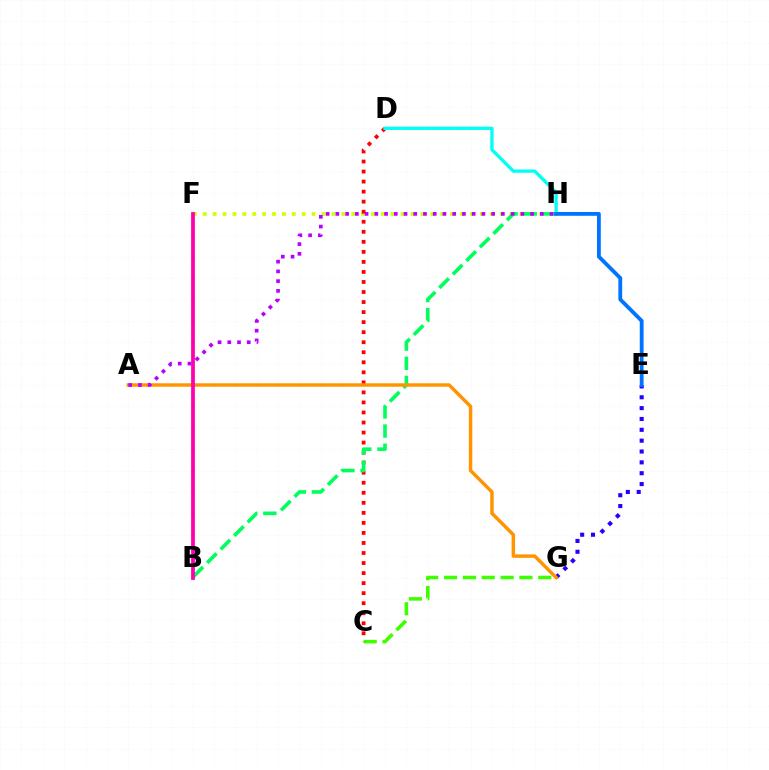{('F', 'H'): [{'color': '#d1ff00', 'line_style': 'dotted', 'thickness': 2.69}], ('C', 'G'): [{'color': '#3dff00', 'line_style': 'dashed', 'thickness': 2.56}], ('C', 'D'): [{'color': '#ff0000', 'line_style': 'dotted', 'thickness': 2.73}], ('D', 'H'): [{'color': '#00fff6', 'line_style': 'solid', 'thickness': 2.38}], ('B', 'H'): [{'color': '#00ff5c', 'line_style': 'dashed', 'thickness': 2.6}], ('E', 'G'): [{'color': '#2500ff', 'line_style': 'dotted', 'thickness': 2.95}], ('A', 'G'): [{'color': '#ff9400', 'line_style': 'solid', 'thickness': 2.49}], ('E', 'H'): [{'color': '#0074ff', 'line_style': 'solid', 'thickness': 2.75}], ('A', 'H'): [{'color': '#b900ff', 'line_style': 'dotted', 'thickness': 2.64}], ('B', 'F'): [{'color': '#ff00ac', 'line_style': 'solid', 'thickness': 2.7}]}